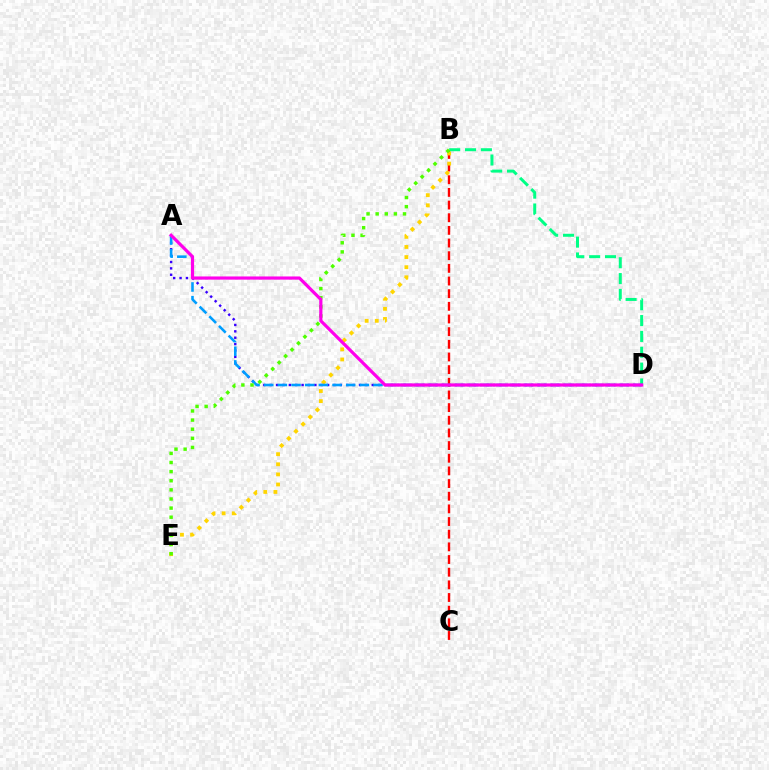{('A', 'D'): [{'color': '#3700ff', 'line_style': 'dotted', 'thickness': 1.73}, {'color': '#009eff', 'line_style': 'dashed', 'thickness': 1.86}, {'color': '#ff00ed', 'line_style': 'solid', 'thickness': 2.3}], ('B', 'C'): [{'color': '#ff0000', 'line_style': 'dashed', 'thickness': 1.72}], ('B', 'E'): [{'color': '#ffd500', 'line_style': 'dotted', 'thickness': 2.75}, {'color': '#4fff00', 'line_style': 'dotted', 'thickness': 2.48}], ('B', 'D'): [{'color': '#00ff86', 'line_style': 'dashed', 'thickness': 2.15}]}